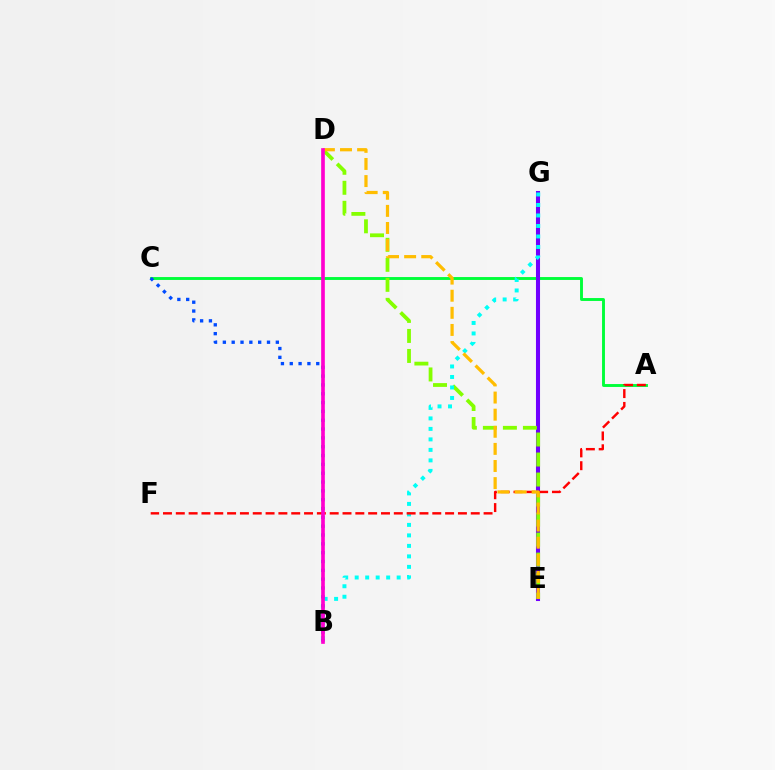{('A', 'C'): [{'color': '#00ff39', 'line_style': 'solid', 'thickness': 2.09}], ('E', 'G'): [{'color': '#7200ff', 'line_style': 'solid', 'thickness': 2.92}], ('D', 'E'): [{'color': '#84ff00', 'line_style': 'dashed', 'thickness': 2.72}, {'color': '#ffbd00', 'line_style': 'dashed', 'thickness': 2.32}], ('B', 'G'): [{'color': '#00fff6', 'line_style': 'dotted', 'thickness': 2.85}], ('A', 'F'): [{'color': '#ff0000', 'line_style': 'dashed', 'thickness': 1.74}], ('B', 'C'): [{'color': '#004bff', 'line_style': 'dotted', 'thickness': 2.4}], ('B', 'D'): [{'color': '#ff00cf', 'line_style': 'solid', 'thickness': 2.64}]}